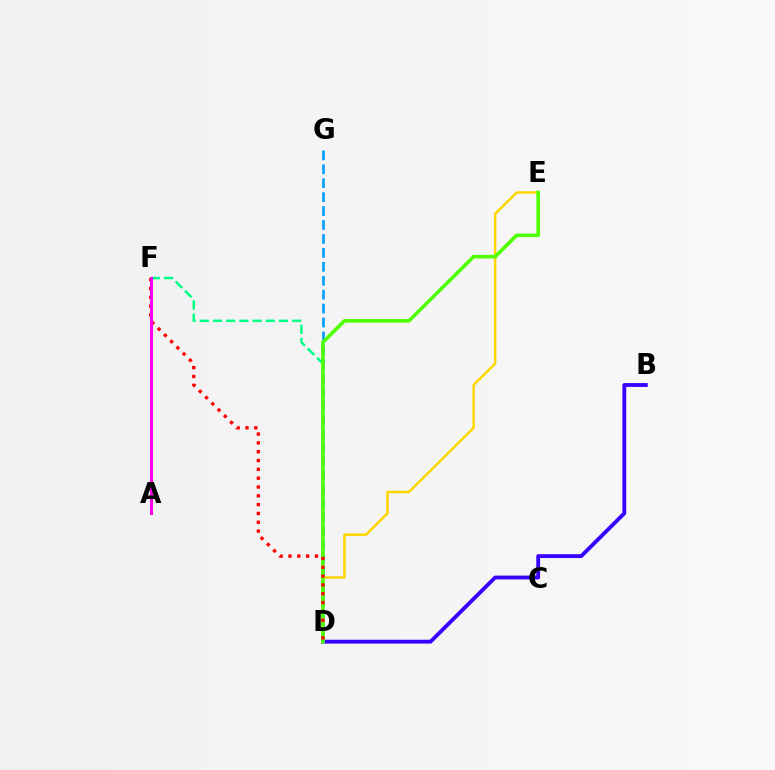{('B', 'D'): [{'color': '#3700ff', 'line_style': 'solid', 'thickness': 2.76}], ('D', 'G'): [{'color': '#009eff', 'line_style': 'dashed', 'thickness': 1.89}], ('D', 'F'): [{'color': '#00ff86', 'line_style': 'dashed', 'thickness': 1.79}, {'color': '#ff0000', 'line_style': 'dotted', 'thickness': 2.4}], ('D', 'E'): [{'color': '#ffd500', 'line_style': 'solid', 'thickness': 1.78}, {'color': '#4fff00', 'line_style': 'solid', 'thickness': 2.59}], ('A', 'F'): [{'color': '#ff00ed', 'line_style': 'solid', 'thickness': 2.18}]}